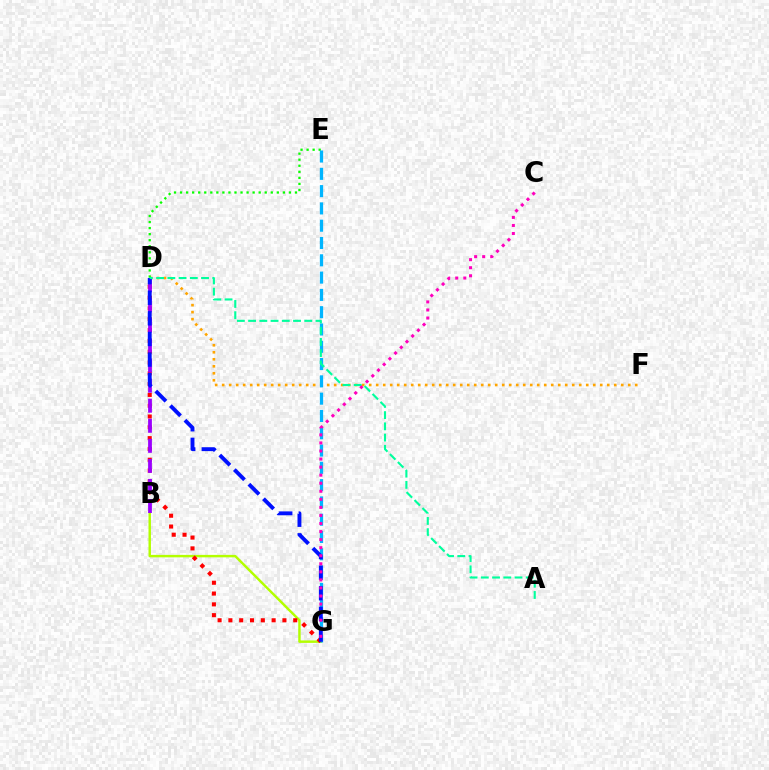{('D', 'F'): [{'color': '#ffa500', 'line_style': 'dotted', 'thickness': 1.9}], ('B', 'G'): [{'color': '#b3ff00', 'line_style': 'solid', 'thickness': 1.76}], ('D', 'E'): [{'color': '#08ff00', 'line_style': 'dotted', 'thickness': 1.64}], ('E', 'G'): [{'color': '#00b5ff', 'line_style': 'dashed', 'thickness': 2.35}], ('D', 'G'): [{'color': '#ff0000', 'line_style': 'dotted', 'thickness': 2.94}, {'color': '#0010ff', 'line_style': 'dashed', 'thickness': 2.8}], ('B', 'D'): [{'color': '#9b00ff', 'line_style': 'dashed', 'thickness': 2.73}], ('A', 'D'): [{'color': '#00ff9d', 'line_style': 'dashed', 'thickness': 1.53}], ('C', 'G'): [{'color': '#ff00bd', 'line_style': 'dotted', 'thickness': 2.19}]}